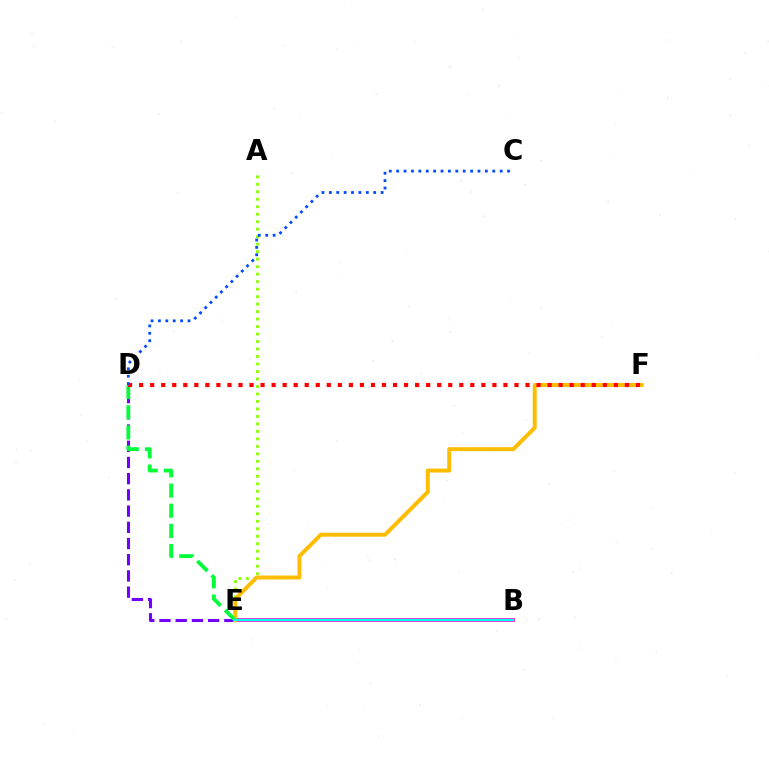{('A', 'E'): [{'color': '#84ff00', 'line_style': 'dotted', 'thickness': 2.03}], ('D', 'E'): [{'color': '#7200ff', 'line_style': 'dashed', 'thickness': 2.2}, {'color': '#00ff39', 'line_style': 'dashed', 'thickness': 2.74}], ('B', 'E'): [{'color': '#ff00cf', 'line_style': 'solid', 'thickness': 2.71}, {'color': '#00fff6', 'line_style': 'solid', 'thickness': 1.68}], ('E', 'F'): [{'color': '#ffbd00', 'line_style': 'solid', 'thickness': 2.85}], ('D', 'F'): [{'color': '#ff0000', 'line_style': 'dotted', 'thickness': 3.0}], ('C', 'D'): [{'color': '#004bff', 'line_style': 'dotted', 'thickness': 2.01}]}